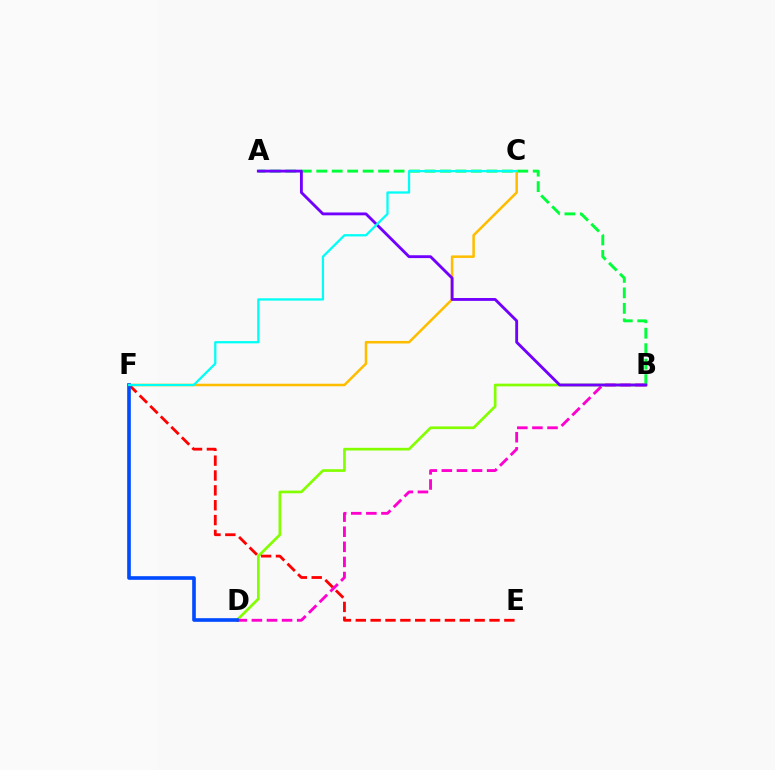{('B', 'D'): [{'color': '#84ff00', 'line_style': 'solid', 'thickness': 1.94}, {'color': '#ff00cf', 'line_style': 'dashed', 'thickness': 2.05}], ('C', 'F'): [{'color': '#ffbd00', 'line_style': 'solid', 'thickness': 1.82}, {'color': '#00fff6', 'line_style': 'solid', 'thickness': 1.64}], ('E', 'F'): [{'color': '#ff0000', 'line_style': 'dashed', 'thickness': 2.02}], ('A', 'B'): [{'color': '#00ff39', 'line_style': 'dashed', 'thickness': 2.1}, {'color': '#7200ff', 'line_style': 'solid', 'thickness': 2.05}], ('D', 'F'): [{'color': '#004bff', 'line_style': 'solid', 'thickness': 2.61}]}